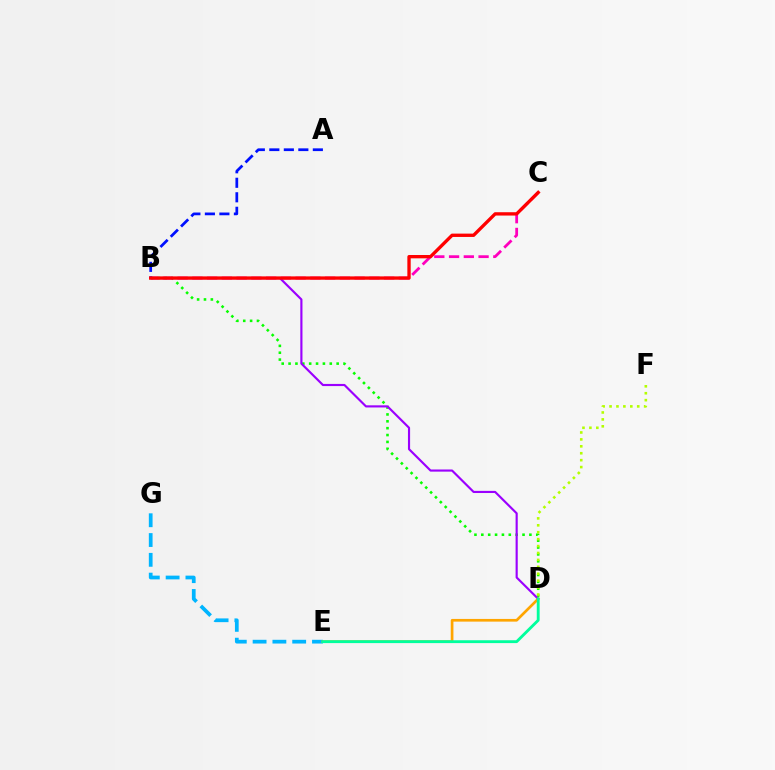{('B', 'D'): [{'color': '#08ff00', 'line_style': 'dotted', 'thickness': 1.87}, {'color': '#9b00ff', 'line_style': 'solid', 'thickness': 1.55}], ('A', 'B'): [{'color': '#0010ff', 'line_style': 'dashed', 'thickness': 1.97}], ('E', 'G'): [{'color': '#00b5ff', 'line_style': 'dashed', 'thickness': 2.69}], ('B', 'C'): [{'color': '#ff00bd', 'line_style': 'dashed', 'thickness': 2.0}, {'color': '#ff0000', 'line_style': 'solid', 'thickness': 2.4}], ('D', 'F'): [{'color': '#b3ff00', 'line_style': 'dotted', 'thickness': 1.88}], ('D', 'E'): [{'color': '#ffa500', 'line_style': 'solid', 'thickness': 1.93}, {'color': '#00ff9d', 'line_style': 'solid', 'thickness': 2.05}]}